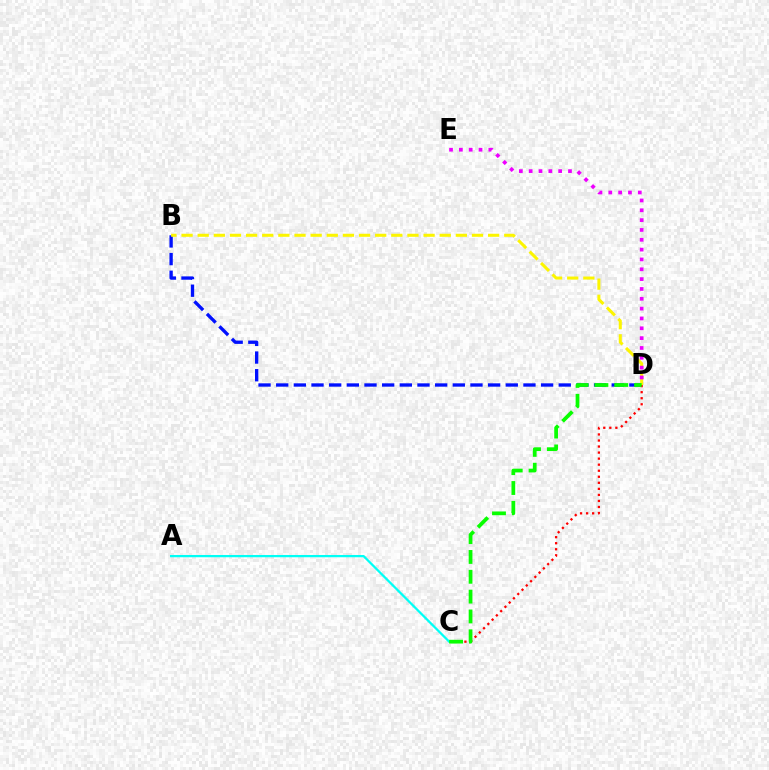{('B', 'D'): [{'color': '#0010ff', 'line_style': 'dashed', 'thickness': 2.4}, {'color': '#fcf500', 'line_style': 'dashed', 'thickness': 2.19}], ('A', 'C'): [{'color': '#00fff6', 'line_style': 'solid', 'thickness': 1.62}], ('C', 'D'): [{'color': '#ff0000', 'line_style': 'dotted', 'thickness': 1.64}, {'color': '#08ff00', 'line_style': 'dashed', 'thickness': 2.69}], ('D', 'E'): [{'color': '#ee00ff', 'line_style': 'dotted', 'thickness': 2.67}]}